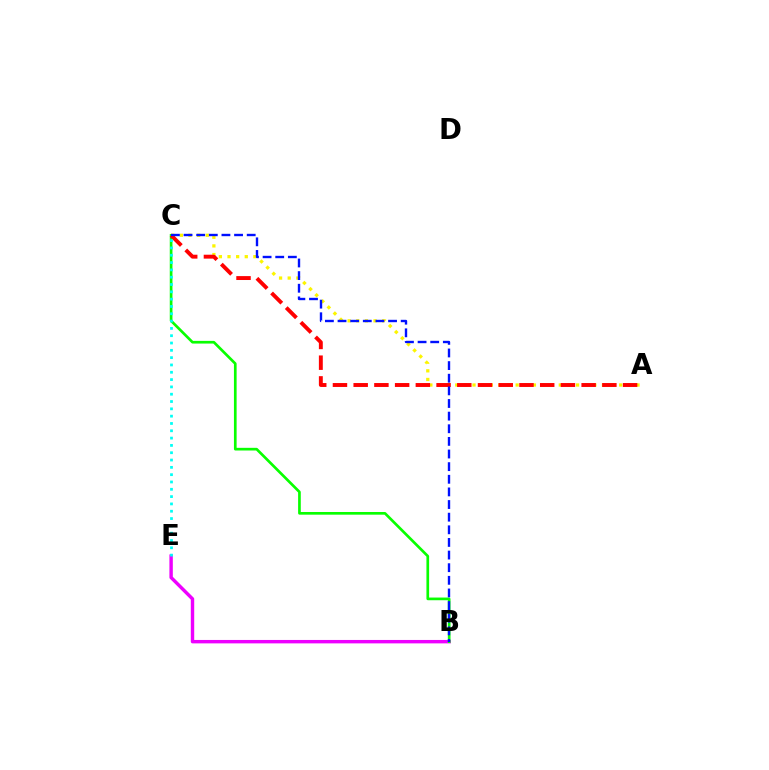{('A', 'C'): [{'color': '#fcf500', 'line_style': 'dotted', 'thickness': 2.34}, {'color': '#ff0000', 'line_style': 'dashed', 'thickness': 2.82}], ('B', 'E'): [{'color': '#ee00ff', 'line_style': 'solid', 'thickness': 2.46}], ('B', 'C'): [{'color': '#08ff00', 'line_style': 'solid', 'thickness': 1.93}, {'color': '#0010ff', 'line_style': 'dashed', 'thickness': 1.72}], ('C', 'E'): [{'color': '#00fff6', 'line_style': 'dotted', 'thickness': 1.99}]}